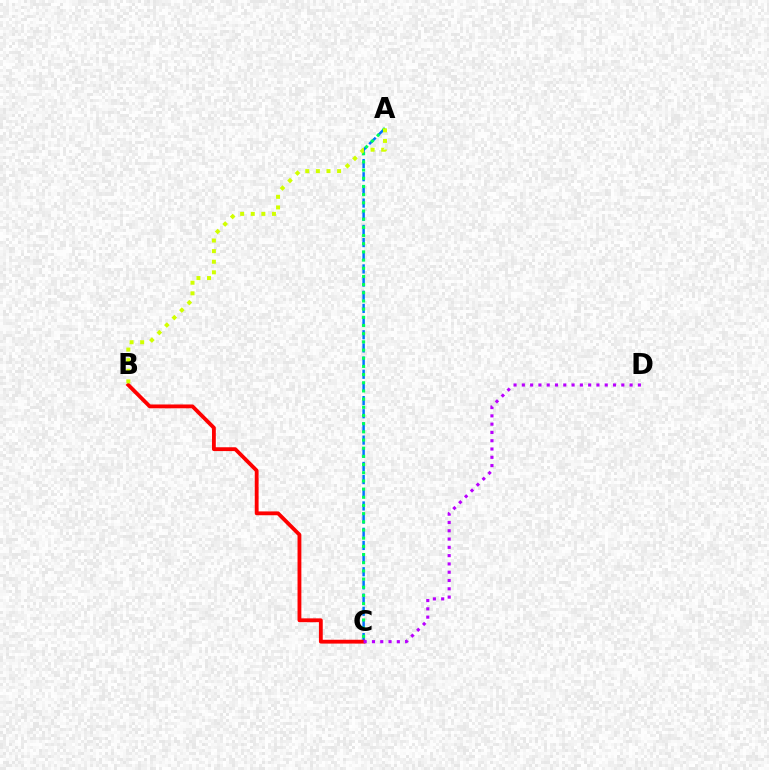{('A', 'C'): [{'color': '#0074ff', 'line_style': 'dashed', 'thickness': 1.79}, {'color': '#00ff5c', 'line_style': 'dotted', 'thickness': 2.22}], ('B', 'C'): [{'color': '#ff0000', 'line_style': 'solid', 'thickness': 2.76}], ('C', 'D'): [{'color': '#b900ff', 'line_style': 'dotted', 'thickness': 2.25}], ('A', 'B'): [{'color': '#d1ff00', 'line_style': 'dotted', 'thickness': 2.88}]}